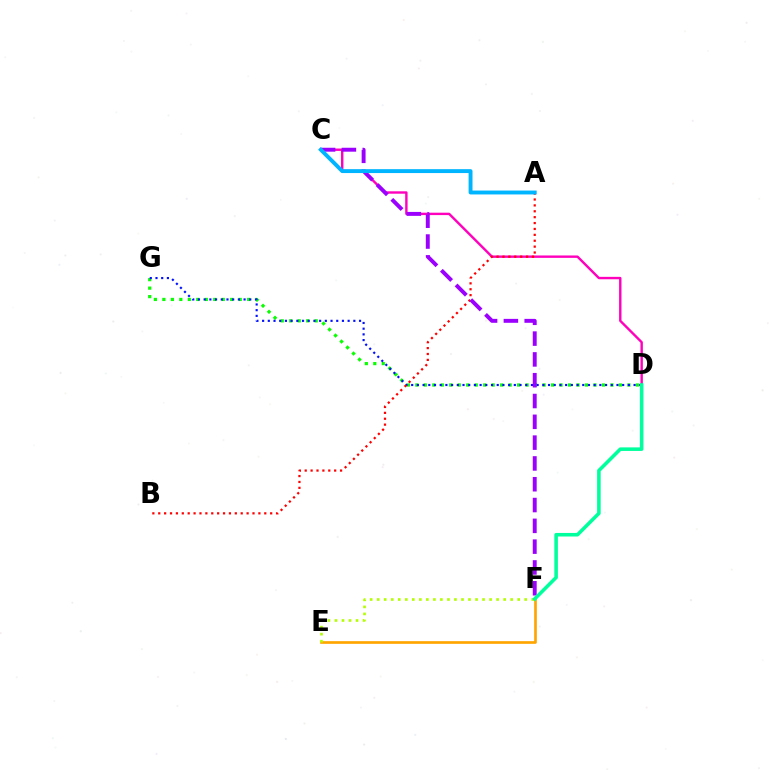{('D', 'G'): [{'color': '#08ff00', 'line_style': 'dotted', 'thickness': 2.3}, {'color': '#0010ff', 'line_style': 'dotted', 'thickness': 1.55}], ('C', 'D'): [{'color': '#ff00bd', 'line_style': 'solid', 'thickness': 1.73}], ('E', 'F'): [{'color': '#ffa500', 'line_style': 'solid', 'thickness': 1.92}, {'color': '#b3ff00', 'line_style': 'dotted', 'thickness': 1.91}], ('A', 'B'): [{'color': '#ff0000', 'line_style': 'dotted', 'thickness': 1.6}], ('C', 'F'): [{'color': '#9b00ff', 'line_style': 'dashed', 'thickness': 2.83}], ('D', 'F'): [{'color': '#00ff9d', 'line_style': 'solid', 'thickness': 2.56}], ('A', 'C'): [{'color': '#00b5ff', 'line_style': 'solid', 'thickness': 2.81}]}